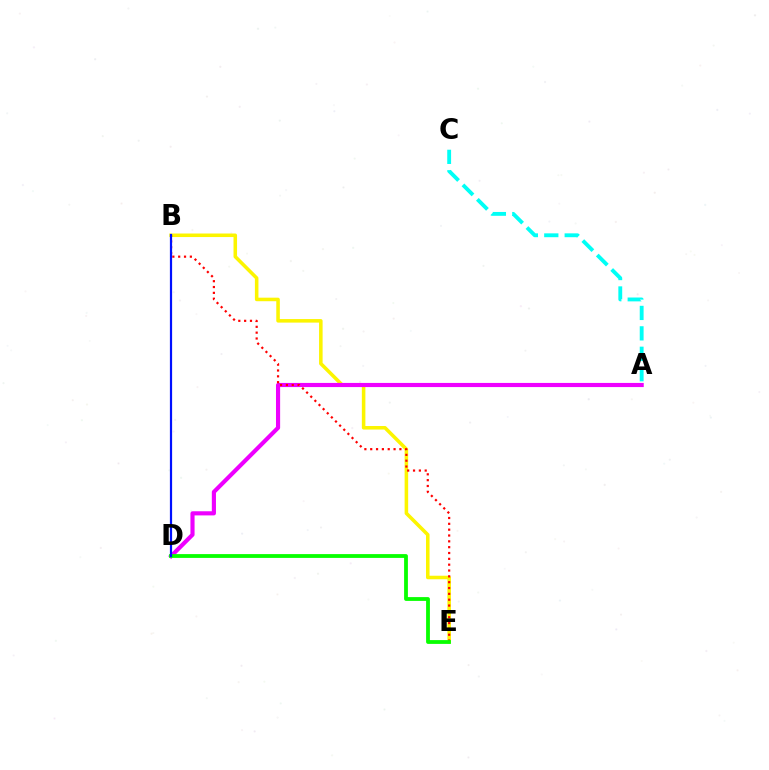{('B', 'E'): [{'color': '#fcf500', 'line_style': 'solid', 'thickness': 2.55}, {'color': '#ff0000', 'line_style': 'dotted', 'thickness': 1.59}], ('A', 'D'): [{'color': '#ee00ff', 'line_style': 'solid', 'thickness': 2.98}], ('D', 'E'): [{'color': '#08ff00', 'line_style': 'solid', 'thickness': 2.74}], ('A', 'C'): [{'color': '#00fff6', 'line_style': 'dashed', 'thickness': 2.77}], ('B', 'D'): [{'color': '#0010ff', 'line_style': 'solid', 'thickness': 1.59}]}